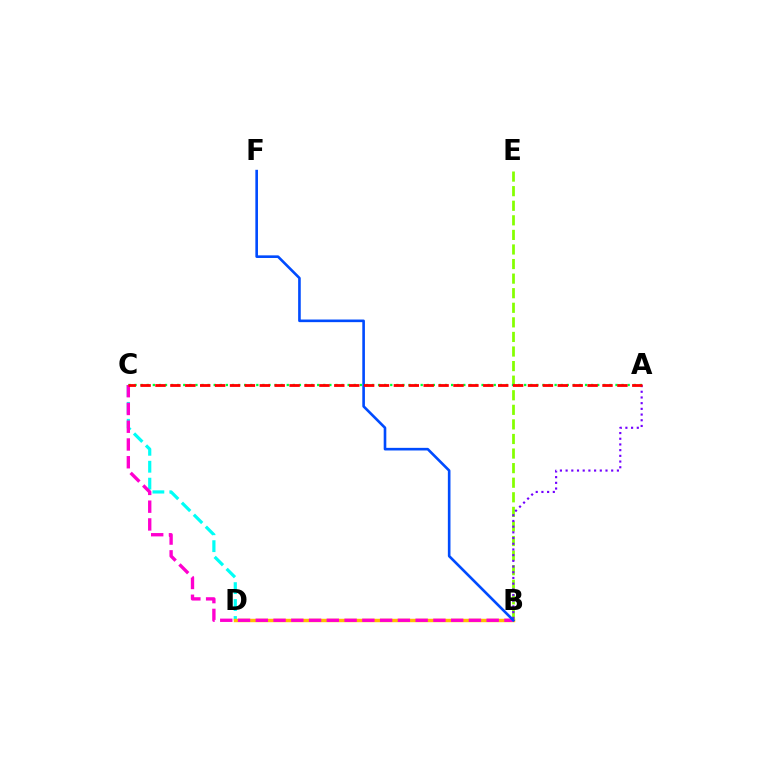{('C', 'D'): [{'color': '#00fff6', 'line_style': 'dashed', 'thickness': 2.3}], ('B', 'D'): [{'color': '#ffbd00', 'line_style': 'solid', 'thickness': 2.48}], ('B', 'E'): [{'color': '#84ff00', 'line_style': 'dashed', 'thickness': 1.98}], ('A', 'B'): [{'color': '#7200ff', 'line_style': 'dotted', 'thickness': 1.55}], ('A', 'C'): [{'color': '#00ff39', 'line_style': 'dotted', 'thickness': 1.65}, {'color': '#ff0000', 'line_style': 'dashed', 'thickness': 2.02}], ('B', 'C'): [{'color': '#ff00cf', 'line_style': 'dashed', 'thickness': 2.41}], ('B', 'F'): [{'color': '#004bff', 'line_style': 'solid', 'thickness': 1.89}]}